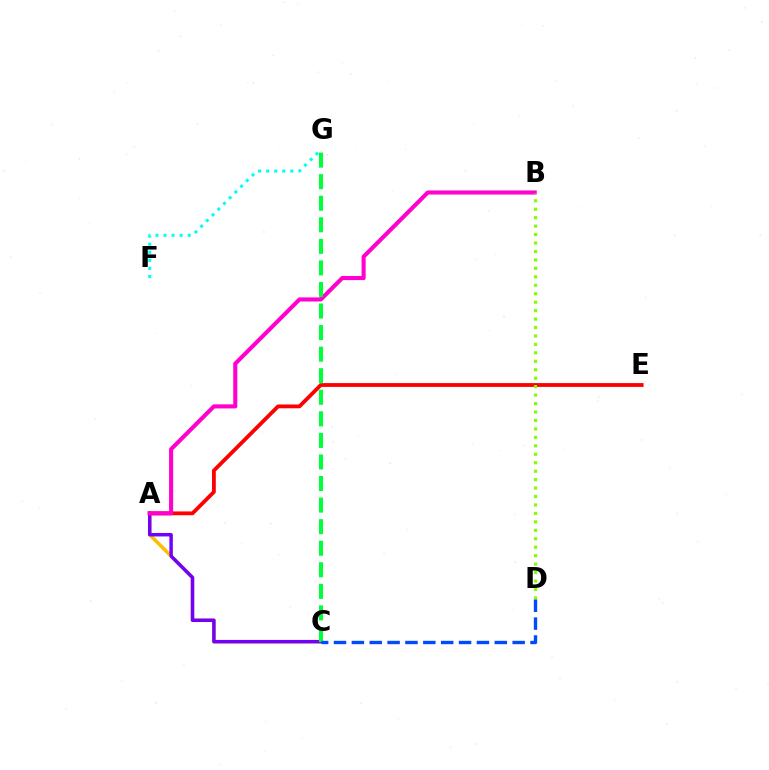{('A', 'C'): [{'color': '#ffbd00', 'line_style': 'solid', 'thickness': 2.53}, {'color': '#7200ff', 'line_style': 'solid', 'thickness': 2.49}], ('A', 'E'): [{'color': '#ff0000', 'line_style': 'solid', 'thickness': 2.75}], ('F', 'G'): [{'color': '#00fff6', 'line_style': 'dotted', 'thickness': 2.19}], ('A', 'B'): [{'color': '#ff00cf', 'line_style': 'solid', 'thickness': 2.94}], ('C', 'G'): [{'color': '#00ff39', 'line_style': 'dashed', 'thickness': 2.93}], ('B', 'D'): [{'color': '#84ff00', 'line_style': 'dotted', 'thickness': 2.3}], ('C', 'D'): [{'color': '#004bff', 'line_style': 'dashed', 'thickness': 2.43}]}